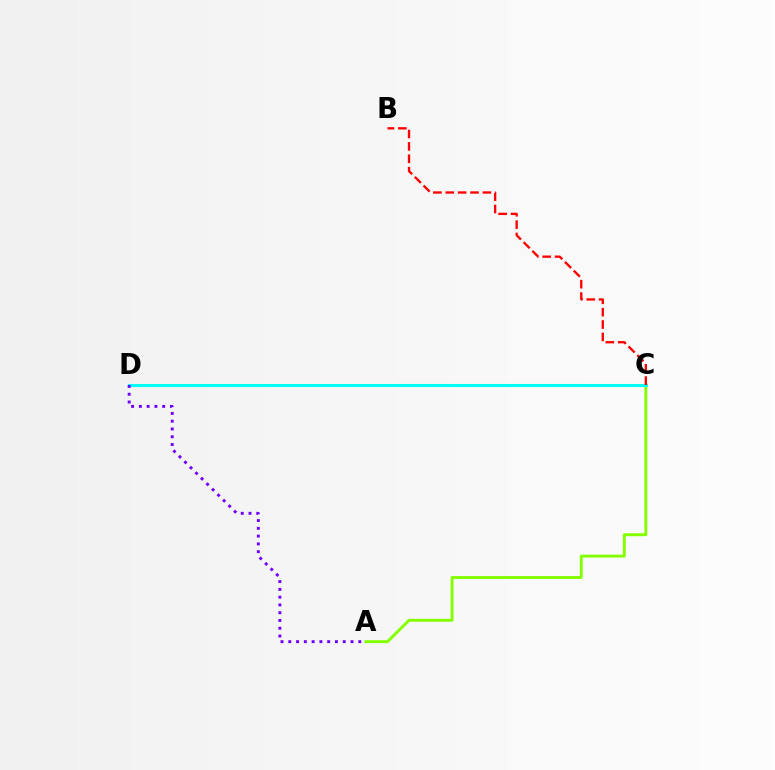{('A', 'C'): [{'color': '#84ff00', 'line_style': 'solid', 'thickness': 2.1}], ('C', 'D'): [{'color': '#00fff6', 'line_style': 'solid', 'thickness': 2.2}], ('B', 'C'): [{'color': '#ff0000', 'line_style': 'dashed', 'thickness': 1.68}], ('A', 'D'): [{'color': '#7200ff', 'line_style': 'dotted', 'thickness': 2.11}]}